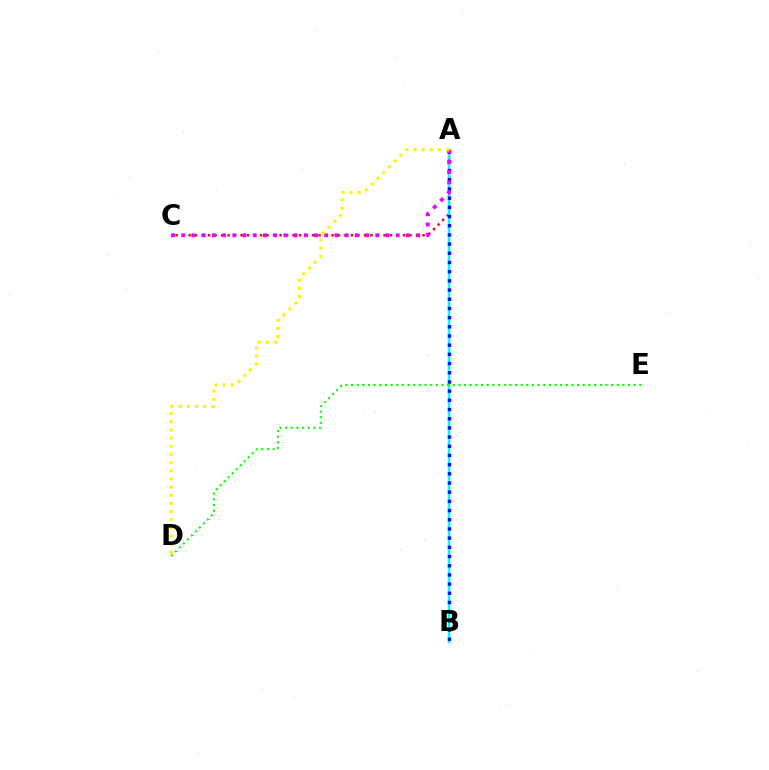{('A', 'C'): [{'color': '#ff0000', 'line_style': 'dotted', 'thickness': 1.77}, {'color': '#ee00ff', 'line_style': 'dotted', 'thickness': 2.77}], ('A', 'B'): [{'color': '#00fff6', 'line_style': 'solid', 'thickness': 1.8}, {'color': '#0010ff', 'line_style': 'dotted', 'thickness': 2.5}], ('A', 'D'): [{'color': '#fcf500', 'line_style': 'dotted', 'thickness': 2.22}], ('D', 'E'): [{'color': '#08ff00', 'line_style': 'dotted', 'thickness': 1.54}]}